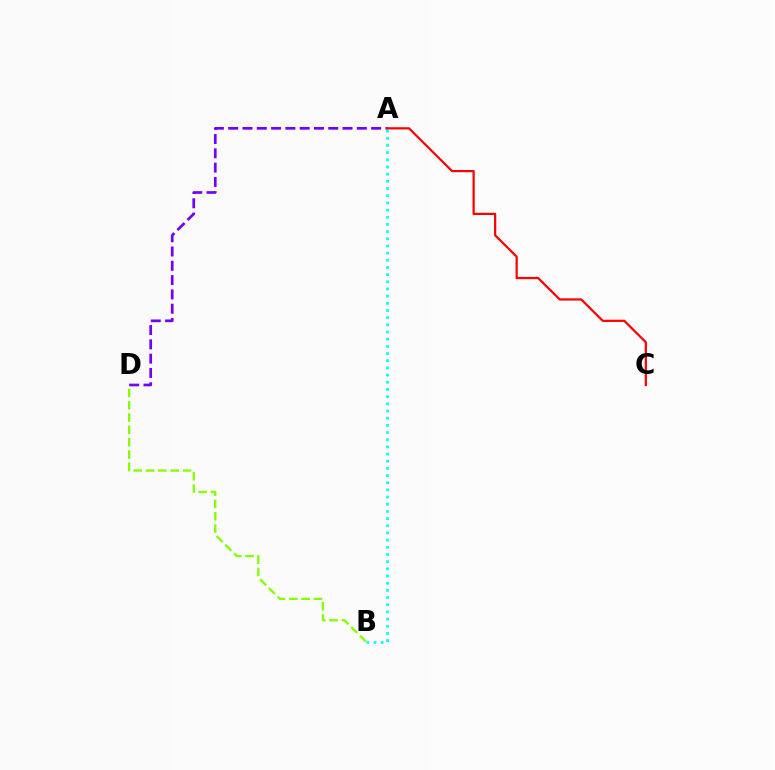{('A', 'D'): [{'color': '#7200ff', 'line_style': 'dashed', 'thickness': 1.94}], ('B', 'D'): [{'color': '#84ff00', 'line_style': 'dashed', 'thickness': 1.67}], ('A', 'B'): [{'color': '#00fff6', 'line_style': 'dotted', 'thickness': 1.95}], ('A', 'C'): [{'color': '#ff0000', 'line_style': 'solid', 'thickness': 1.6}]}